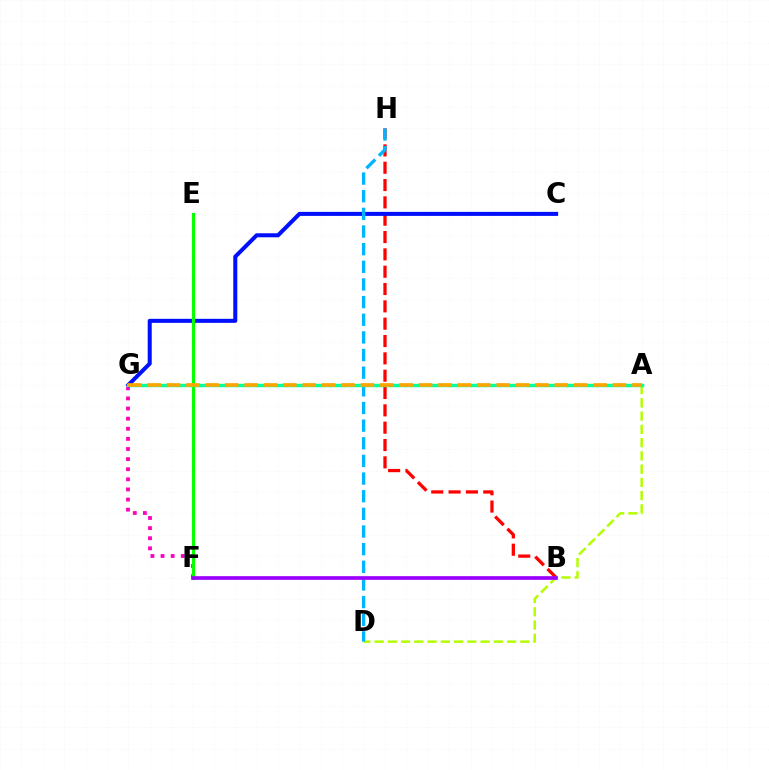{('B', 'H'): [{'color': '#ff0000', 'line_style': 'dashed', 'thickness': 2.35}], ('F', 'G'): [{'color': '#ff00bd', 'line_style': 'dotted', 'thickness': 2.75}], ('A', 'D'): [{'color': '#b3ff00', 'line_style': 'dashed', 'thickness': 1.8}], ('C', 'G'): [{'color': '#0010ff', 'line_style': 'solid', 'thickness': 2.9}], ('D', 'H'): [{'color': '#00b5ff', 'line_style': 'dashed', 'thickness': 2.4}], ('E', 'F'): [{'color': '#08ff00', 'line_style': 'solid', 'thickness': 2.24}], ('A', 'G'): [{'color': '#00ff9d', 'line_style': 'solid', 'thickness': 2.47}, {'color': '#ffa500', 'line_style': 'dashed', 'thickness': 2.63}], ('B', 'F'): [{'color': '#9b00ff', 'line_style': 'solid', 'thickness': 2.64}]}